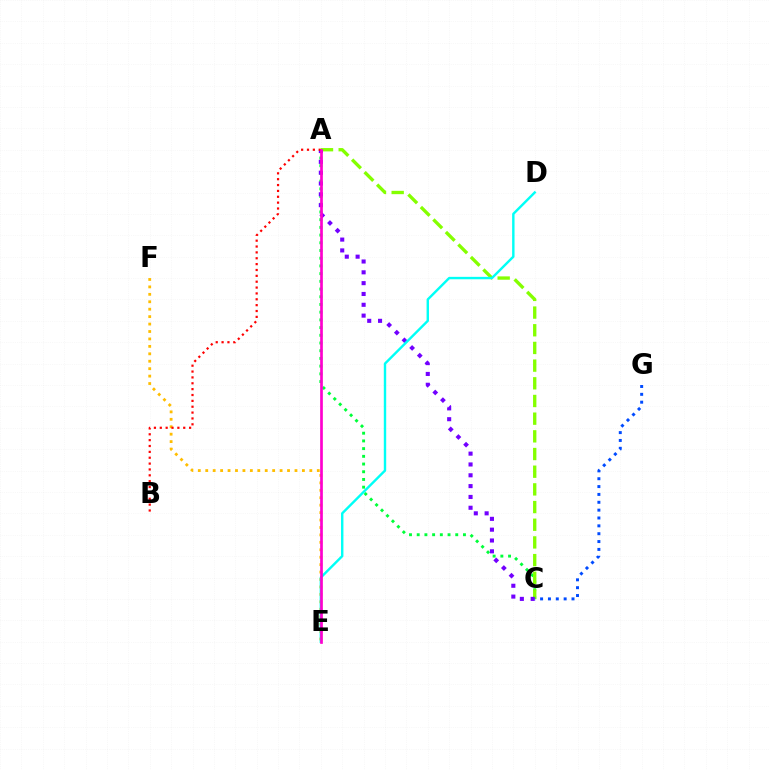{('A', 'C'): [{'color': '#00ff39', 'line_style': 'dotted', 'thickness': 2.09}, {'color': '#84ff00', 'line_style': 'dashed', 'thickness': 2.4}, {'color': '#7200ff', 'line_style': 'dotted', 'thickness': 2.94}], ('E', 'F'): [{'color': '#ffbd00', 'line_style': 'dotted', 'thickness': 2.02}], ('C', 'G'): [{'color': '#004bff', 'line_style': 'dotted', 'thickness': 2.13}], ('D', 'E'): [{'color': '#00fff6', 'line_style': 'solid', 'thickness': 1.74}], ('A', 'B'): [{'color': '#ff0000', 'line_style': 'dotted', 'thickness': 1.59}], ('A', 'E'): [{'color': '#ff00cf', 'line_style': 'solid', 'thickness': 1.94}]}